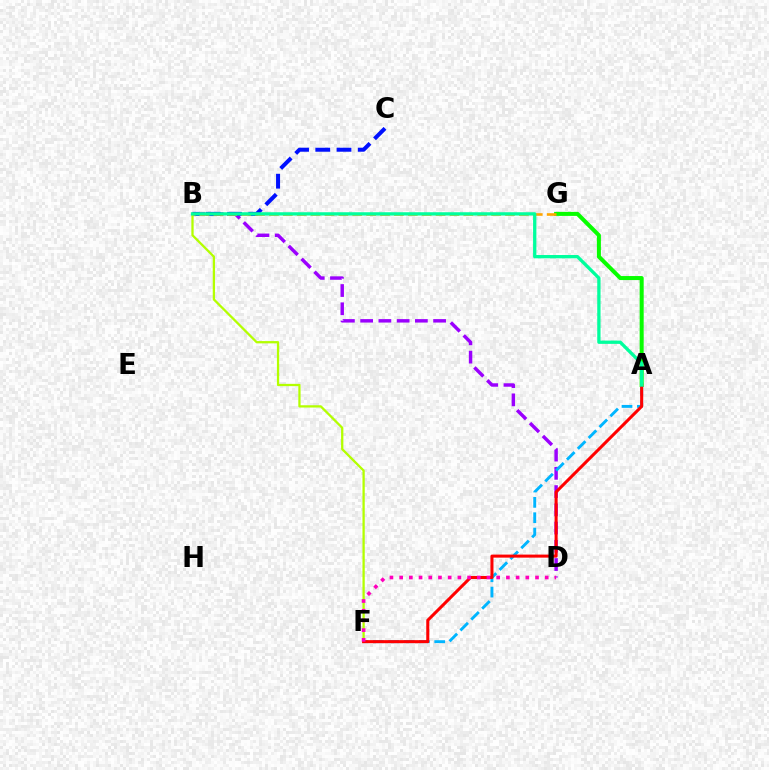{('B', 'D'): [{'color': '#9b00ff', 'line_style': 'dashed', 'thickness': 2.48}], ('B', 'C'): [{'color': '#0010ff', 'line_style': 'dashed', 'thickness': 2.88}], ('A', 'G'): [{'color': '#08ff00', 'line_style': 'solid', 'thickness': 2.9}], ('B', 'G'): [{'color': '#ffa500', 'line_style': 'dashed', 'thickness': 1.89}], ('B', 'F'): [{'color': '#b3ff00', 'line_style': 'solid', 'thickness': 1.64}], ('A', 'F'): [{'color': '#00b5ff', 'line_style': 'dashed', 'thickness': 2.09}, {'color': '#ff0000', 'line_style': 'solid', 'thickness': 2.19}], ('A', 'B'): [{'color': '#00ff9d', 'line_style': 'solid', 'thickness': 2.37}], ('D', 'F'): [{'color': '#ff00bd', 'line_style': 'dotted', 'thickness': 2.64}]}